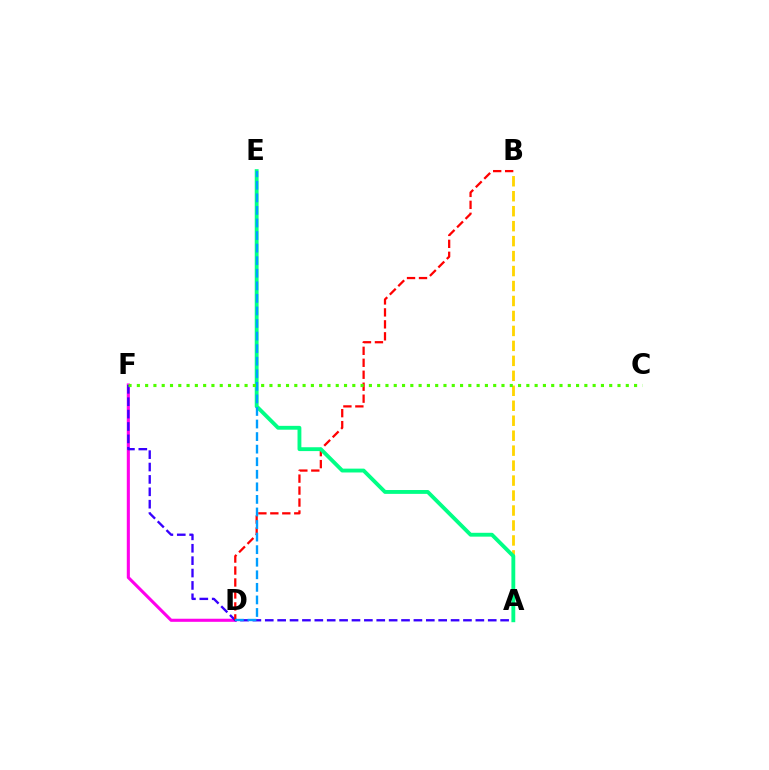{('D', 'F'): [{'color': '#ff00ed', 'line_style': 'solid', 'thickness': 2.22}], ('A', 'F'): [{'color': '#3700ff', 'line_style': 'dashed', 'thickness': 1.68}], ('A', 'B'): [{'color': '#ffd500', 'line_style': 'dashed', 'thickness': 2.03}], ('B', 'D'): [{'color': '#ff0000', 'line_style': 'dashed', 'thickness': 1.63}], ('A', 'E'): [{'color': '#00ff86', 'line_style': 'solid', 'thickness': 2.77}], ('D', 'E'): [{'color': '#009eff', 'line_style': 'dashed', 'thickness': 1.71}], ('C', 'F'): [{'color': '#4fff00', 'line_style': 'dotted', 'thickness': 2.25}]}